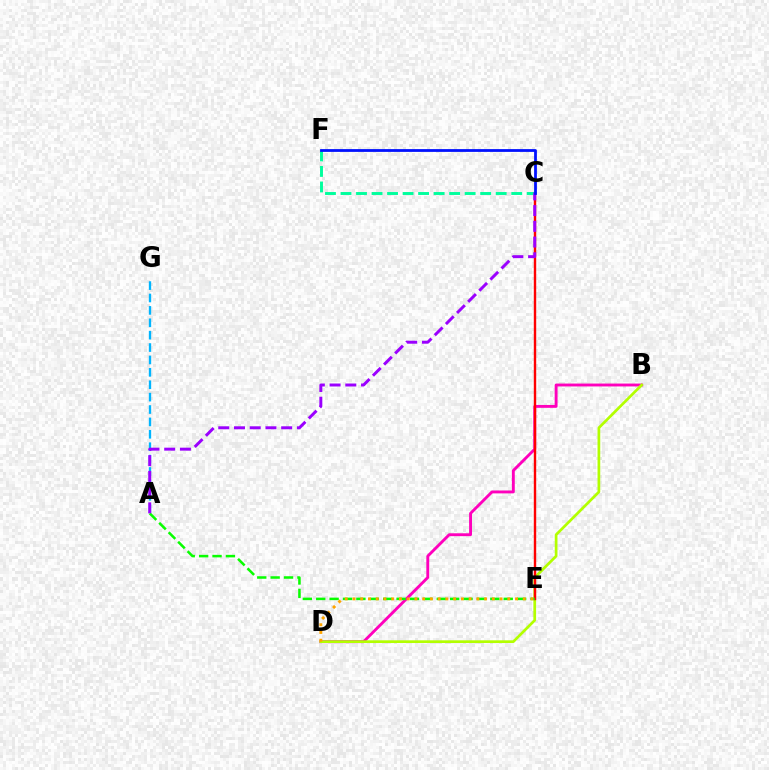{('A', 'G'): [{'color': '#00b5ff', 'line_style': 'dashed', 'thickness': 1.68}], ('B', 'D'): [{'color': '#ff00bd', 'line_style': 'solid', 'thickness': 2.07}, {'color': '#b3ff00', 'line_style': 'solid', 'thickness': 1.95}], ('C', 'E'): [{'color': '#ff0000', 'line_style': 'solid', 'thickness': 1.73}], ('C', 'F'): [{'color': '#00ff9d', 'line_style': 'dashed', 'thickness': 2.11}, {'color': '#0010ff', 'line_style': 'solid', 'thickness': 2.01}], ('A', 'E'): [{'color': '#08ff00', 'line_style': 'dashed', 'thickness': 1.82}], ('A', 'C'): [{'color': '#9b00ff', 'line_style': 'dashed', 'thickness': 2.14}], ('D', 'E'): [{'color': '#ffa500', 'line_style': 'dotted', 'thickness': 2.1}]}